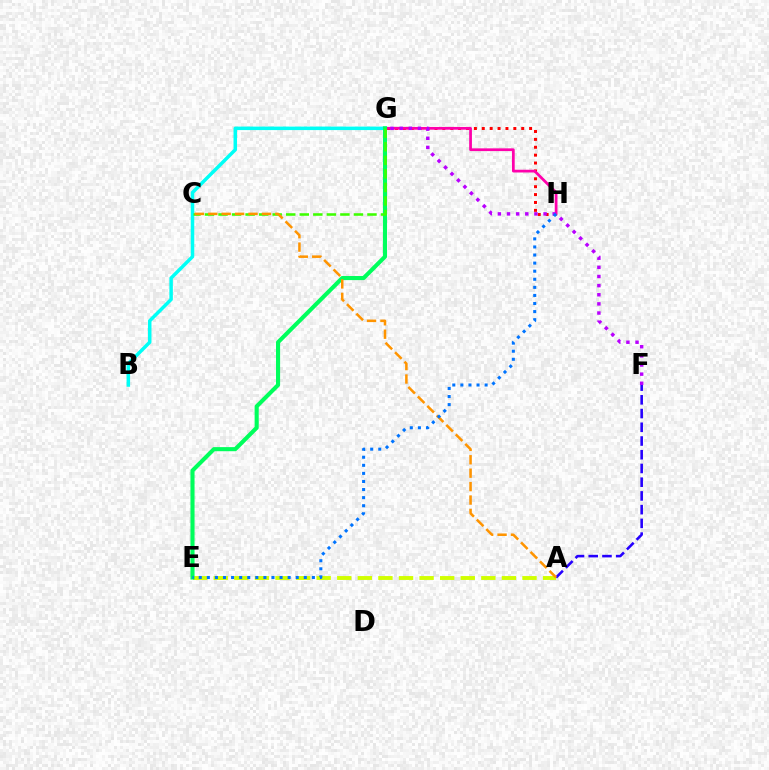{('A', 'F'): [{'color': '#2500ff', 'line_style': 'dashed', 'thickness': 1.87}], ('G', 'H'): [{'color': '#ff0000', 'line_style': 'dotted', 'thickness': 2.14}, {'color': '#ff00ac', 'line_style': 'solid', 'thickness': 1.97}], ('A', 'E'): [{'color': '#d1ff00', 'line_style': 'dashed', 'thickness': 2.8}], ('B', 'G'): [{'color': '#00fff6', 'line_style': 'solid', 'thickness': 2.52}], ('E', 'G'): [{'color': '#00ff5c', 'line_style': 'solid', 'thickness': 2.95}], ('F', 'G'): [{'color': '#b900ff', 'line_style': 'dotted', 'thickness': 2.48}], ('C', 'G'): [{'color': '#3dff00', 'line_style': 'dashed', 'thickness': 1.84}], ('A', 'C'): [{'color': '#ff9400', 'line_style': 'dashed', 'thickness': 1.82}], ('E', 'H'): [{'color': '#0074ff', 'line_style': 'dotted', 'thickness': 2.2}]}